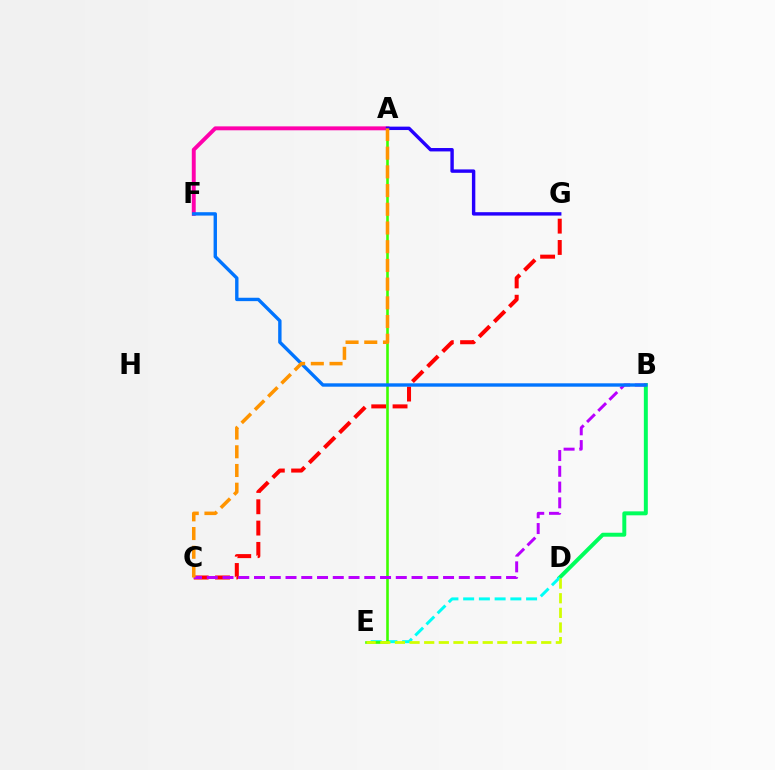{('C', 'G'): [{'color': '#ff0000', 'line_style': 'dashed', 'thickness': 2.9}], ('B', 'D'): [{'color': '#00ff5c', 'line_style': 'solid', 'thickness': 2.85}], ('D', 'E'): [{'color': '#00fff6', 'line_style': 'dashed', 'thickness': 2.14}, {'color': '#d1ff00', 'line_style': 'dashed', 'thickness': 1.99}], ('A', 'E'): [{'color': '#3dff00', 'line_style': 'solid', 'thickness': 1.88}], ('B', 'C'): [{'color': '#b900ff', 'line_style': 'dashed', 'thickness': 2.14}], ('A', 'F'): [{'color': '#ff00ac', 'line_style': 'solid', 'thickness': 2.82}], ('A', 'G'): [{'color': '#2500ff', 'line_style': 'solid', 'thickness': 2.45}], ('B', 'F'): [{'color': '#0074ff', 'line_style': 'solid', 'thickness': 2.43}], ('A', 'C'): [{'color': '#ff9400', 'line_style': 'dashed', 'thickness': 2.54}]}